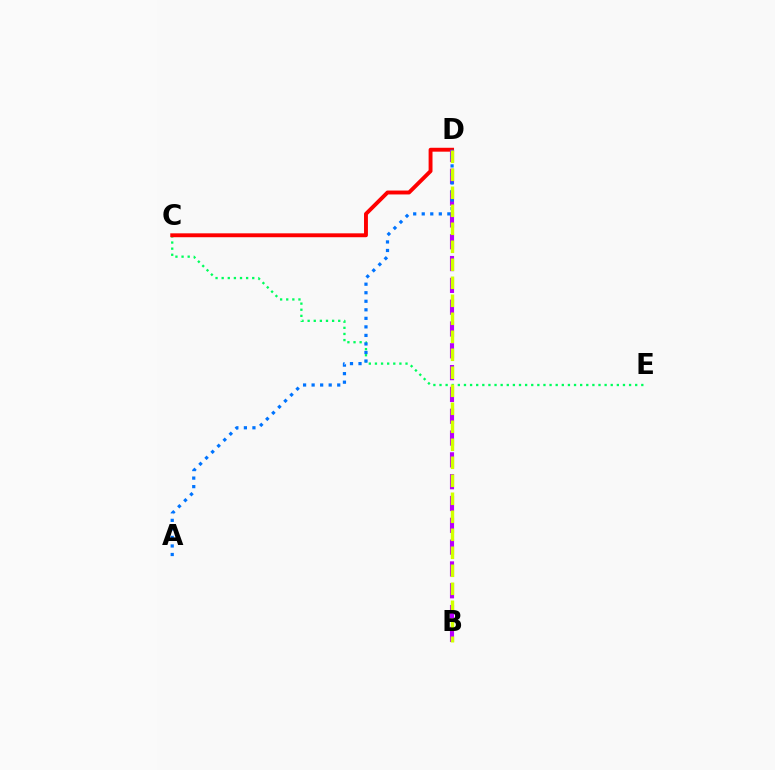{('C', 'E'): [{'color': '#00ff5c', 'line_style': 'dotted', 'thickness': 1.66}], ('C', 'D'): [{'color': '#ff0000', 'line_style': 'solid', 'thickness': 2.81}], ('B', 'D'): [{'color': '#b900ff', 'line_style': 'dashed', 'thickness': 2.96}, {'color': '#d1ff00', 'line_style': 'dashed', 'thickness': 2.45}], ('A', 'D'): [{'color': '#0074ff', 'line_style': 'dotted', 'thickness': 2.32}]}